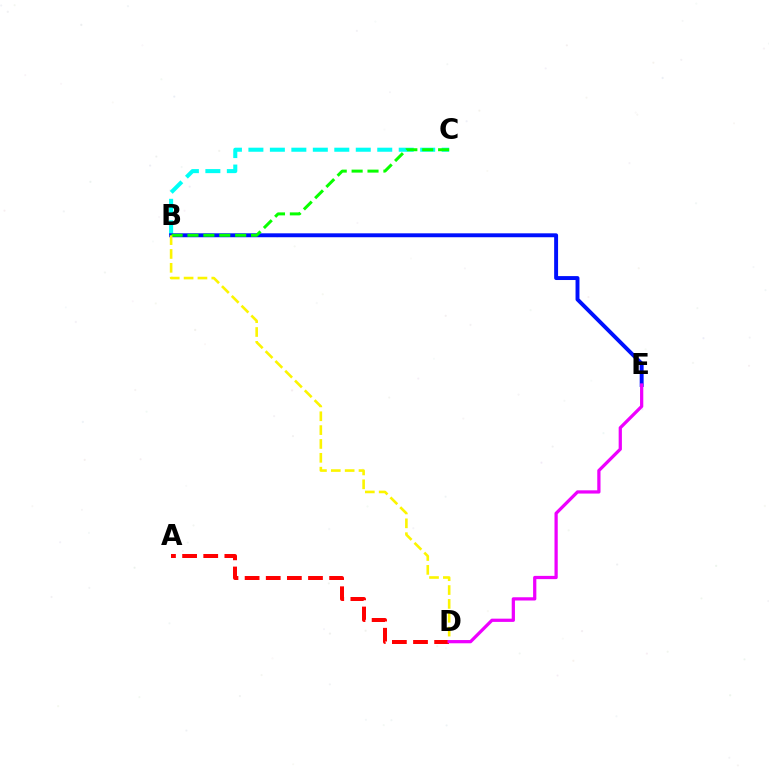{('B', 'C'): [{'color': '#00fff6', 'line_style': 'dashed', 'thickness': 2.92}, {'color': '#08ff00', 'line_style': 'dashed', 'thickness': 2.16}], ('B', 'E'): [{'color': '#0010ff', 'line_style': 'solid', 'thickness': 2.83}], ('A', 'D'): [{'color': '#ff0000', 'line_style': 'dashed', 'thickness': 2.87}], ('B', 'D'): [{'color': '#fcf500', 'line_style': 'dashed', 'thickness': 1.88}], ('D', 'E'): [{'color': '#ee00ff', 'line_style': 'solid', 'thickness': 2.34}]}